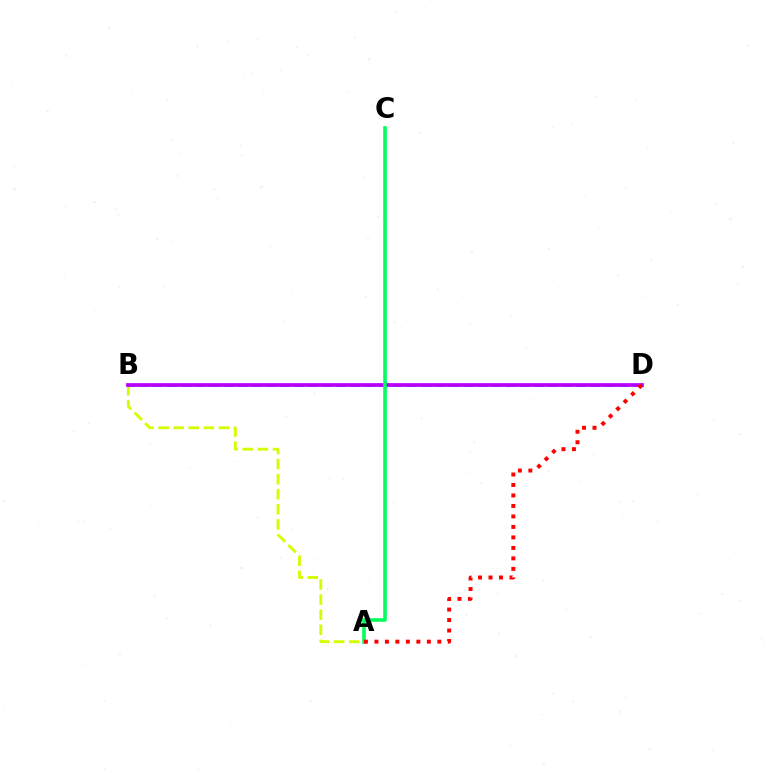{('A', 'B'): [{'color': '#d1ff00', 'line_style': 'dashed', 'thickness': 2.05}], ('B', 'D'): [{'color': '#0074ff', 'line_style': 'dashed', 'thickness': 1.92}, {'color': '#b900ff', 'line_style': 'solid', 'thickness': 2.69}], ('A', 'C'): [{'color': '#00ff5c', 'line_style': 'solid', 'thickness': 2.59}], ('A', 'D'): [{'color': '#ff0000', 'line_style': 'dotted', 'thickness': 2.85}]}